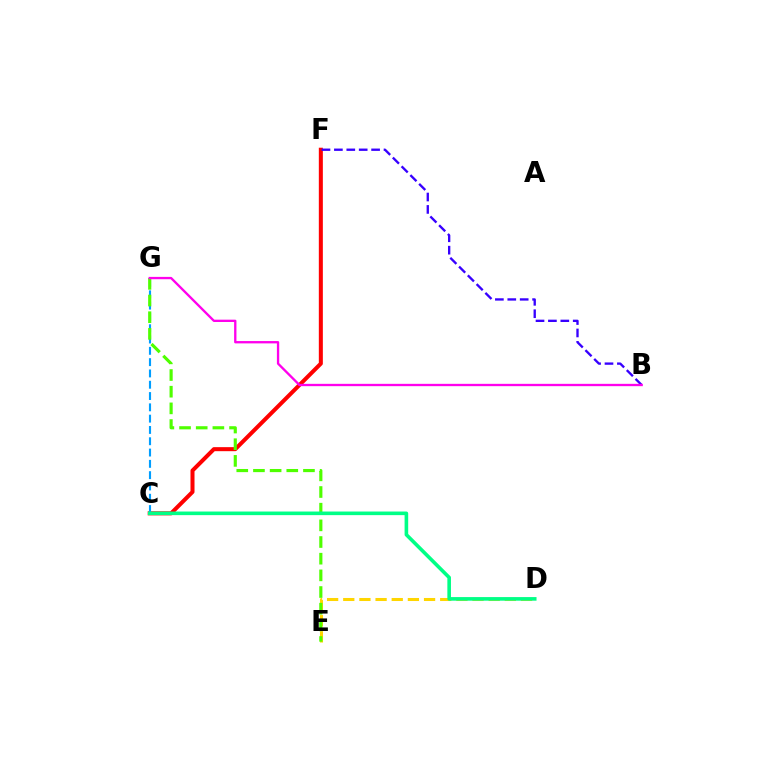{('C', 'F'): [{'color': '#ff0000', 'line_style': 'solid', 'thickness': 2.9}], ('D', 'E'): [{'color': '#ffd500', 'line_style': 'dashed', 'thickness': 2.2}], ('C', 'G'): [{'color': '#009eff', 'line_style': 'dashed', 'thickness': 1.54}], ('E', 'G'): [{'color': '#4fff00', 'line_style': 'dashed', 'thickness': 2.26}], ('C', 'D'): [{'color': '#00ff86', 'line_style': 'solid', 'thickness': 2.6}], ('B', 'F'): [{'color': '#3700ff', 'line_style': 'dashed', 'thickness': 1.68}], ('B', 'G'): [{'color': '#ff00ed', 'line_style': 'solid', 'thickness': 1.67}]}